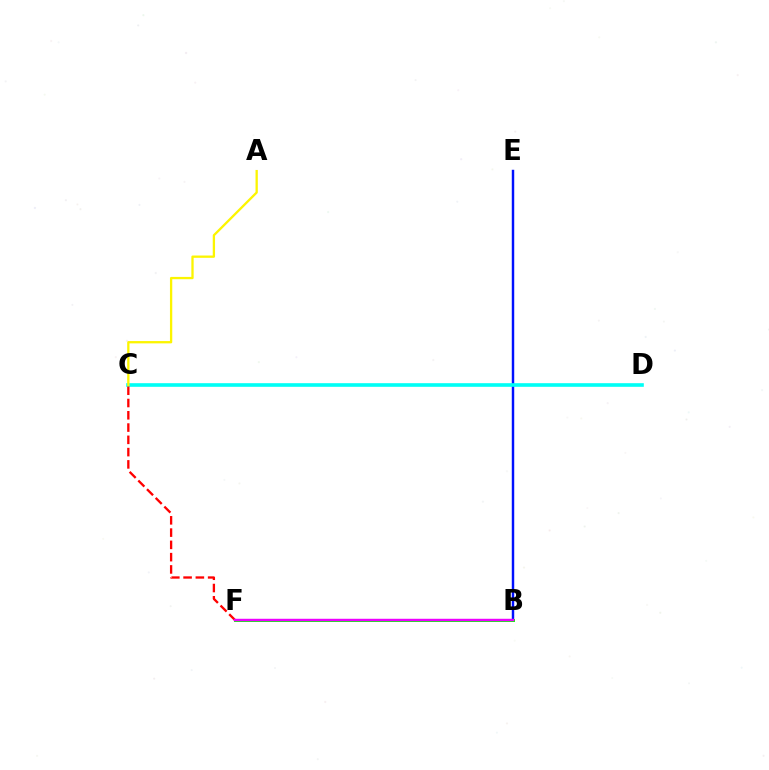{('B', 'E'): [{'color': '#0010ff', 'line_style': 'solid', 'thickness': 1.76}], ('C', 'D'): [{'color': '#00fff6', 'line_style': 'solid', 'thickness': 2.61}], ('C', 'F'): [{'color': '#ff0000', 'line_style': 'dashed', 'thickness': 1.67}], ('A', 'C'): [{'color': '#fcf500', 'line_style': 'solid', 'thickness': 1.66}], ('B', 'F'): [{'color': '#08ff00', 'line_style': 'solid', 'thickness': 2.14}, {'color': '#ee00ff', 'line_style': 'solid', 'thickness': 1.76}]}